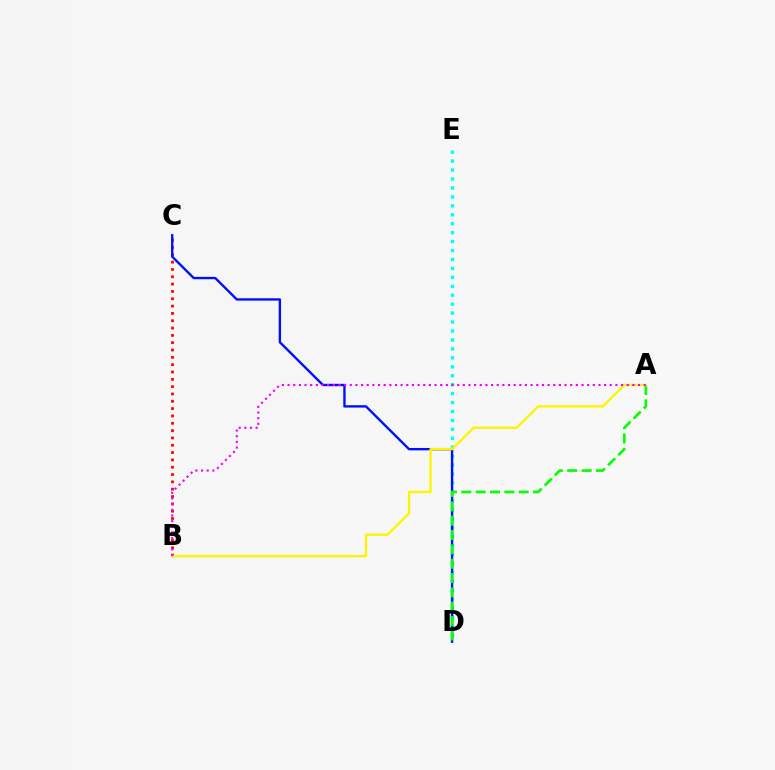{('B', 'C'): [{'color': '#ff0000', 'line_style': 'dotted', 'thickness': 1.99}], ('D', 'E'): [{'color': '#00fff6', 'line_style': 'dotted', 'thickness': 2.43}], ('C', 'D'): [{'color': '#0010ff', 'line_style': 'solid', 'thickness': 1.71}], ('A', 'D'): [{'color': '#08ff00', 'line_style': 'dashed', 'thickness': 1.95}], ('A', 'B'): [{'color': '#fcf500', 'line_style': 'solid', 'thickness': 1.67}, {'color': '#ee00ff', 'line_style': 'dotted', 'thickness': 1.54}]}